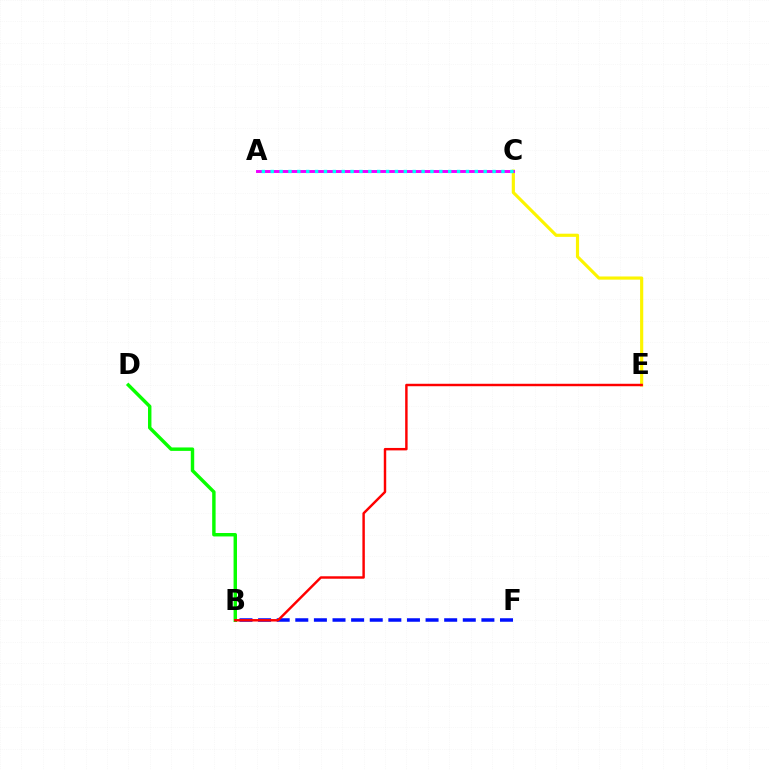{('B', 'D'): [{'color': '#08ff00', 'line_style': 'solid', 'thickness': 2.47}], ('B', 'F'): [{'color': '#0010ff', 'line_style': 'dashed', 'thickness': 2.53}], ('C', 'E'): [{'color': '#fcf500', 'line_style': 'solid', 'thickness': 2.27}], ('A', 'C'): [{'color': '#ee00ff', 'line_style': 'solid', 'thickness': 2.11}, {'color': '#00fff6', 'line_style': 'dotted', 'thickness': 2.41}], ('B', 'E'): [{'color': '#ff0000', 'line_style': 'solid', 'thickness': 1.76}]}